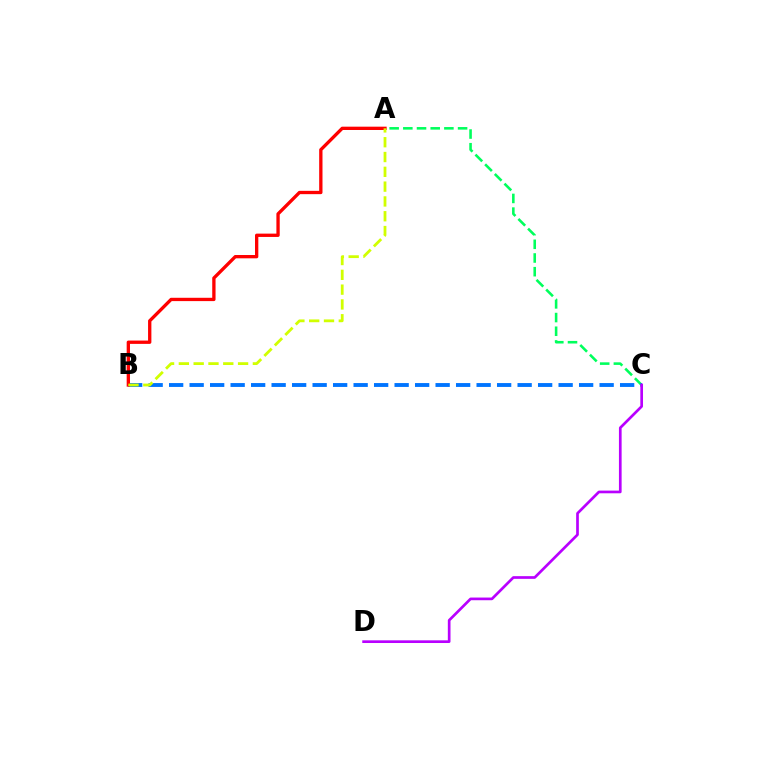{('A', 'C'): [{'color': '#00ff5c', 'line_style': 'dashed', 'thickness': 1.86}], ('B', 'C'): [{'color': '#0074ff', 'line_style': 'dashed', 'thickness': 2.78}], ('C', 'D'): [{'color': '#b900ff', 'line_style': 'solid', 'thickness': 1.93}], ('A', 'B'): [{'color': '#ff0000', 'line_style': 'solid', 'thickness': 2.39}, {'color': '#d1ff00', 'line_style': 'dashed', 'thickness': 2.01}]}